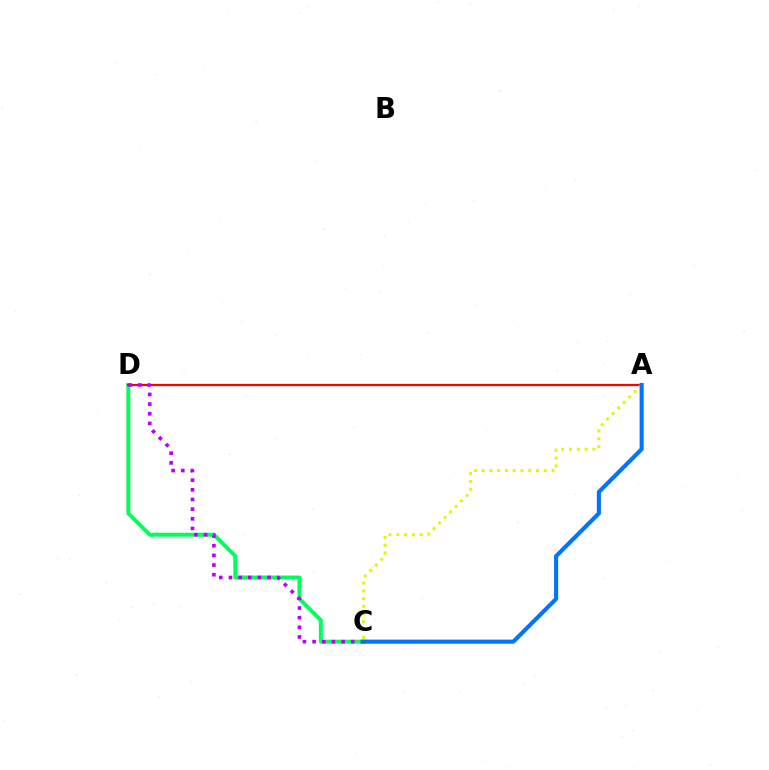{('C', 'D'): [{'color': '#00ff5c', 'line_style': 'solid', 'thickness': 2.83}, {'color': '#b900ff', 'line_style': 'dotted', 'thickness': 2.63}], ('A', 'D'): [{'color': '#ff0000', 'line_style': 'solid', 'thickness': 1.59}], ('A', 'C'): [{'color': '#d1ff00', 'line_style': 'dotted', 'thickness': 2.11}, {'color': '#0074ff', 'line_style': 'solid', 'thickness': 2.97}]}